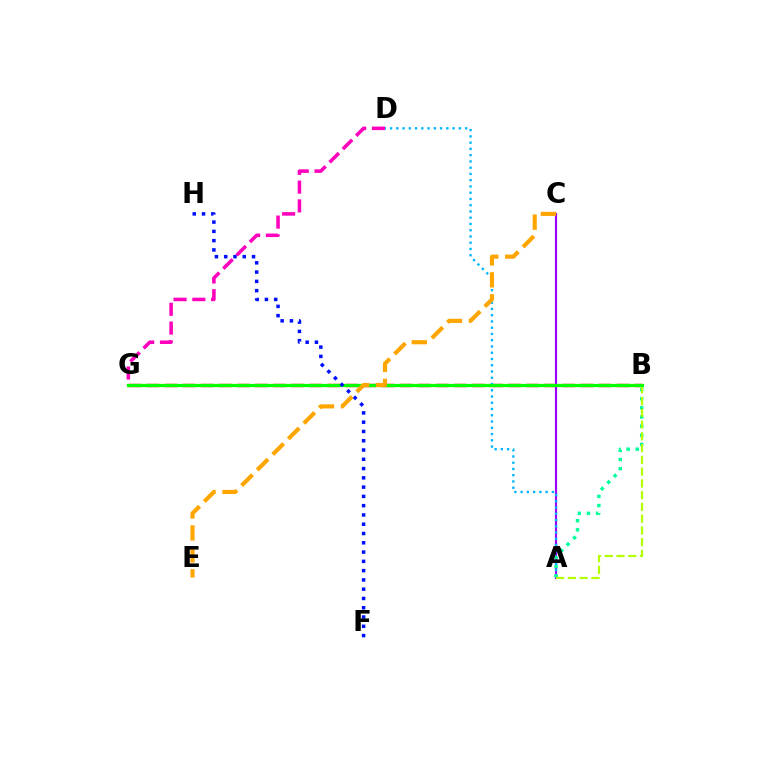{('B', 'G'): [{'color': '#ff0000', 'line_style': 'dashed', 'thickness': 2.46}, {'color': '#08ff00', 'line_style': 'solid', 'thickness': 2.33}], ('A', 'C'): [{'color': '#9b00ff', 'line_style': 'solid', 'thickness': 1.56}], ('A', 'D'): [{'color': '#00b5ff', 'line_style': 'dotted', 'thickness': 1.7}], ('A', 'B'): [{'color': '#00ff9d', 'line_style': 'dotted', 'thickness': 2.48}, {'color': '#b3ff00', 'line_style': 'dashed', 'thickness': 1.6}], ('F', 'H'): [{'color': '#0010ff', 'line_style': 'dotted', 'thickness': 2.52}], ('C', 'E'): [{'color': '#ffa500', 'line_style': 'dashed', 'thickness': 2.99}], ('D', 'G'): [{'color': '#ff00bd', 'line_style': 'dashed', 'thickness': 2.55}]}